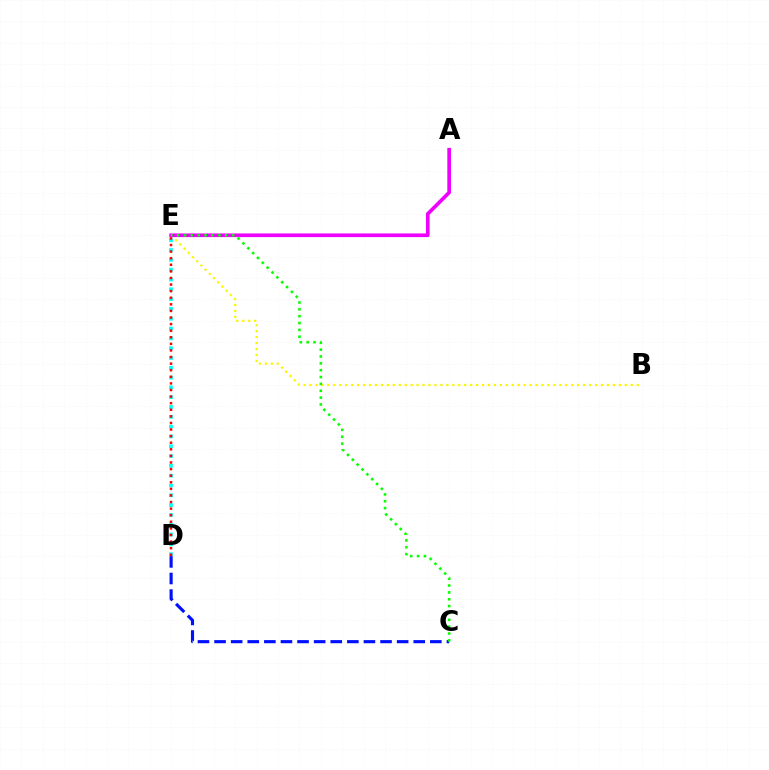{('C', 'D'): [{'color': '#0010ff', 'line_style': 'dashed', 'thickness': 2.25}], ('B', 'E'): [{'color': '#fcf500', 'line_style': 'dotted', 'thickness': 1.62}], ('A', 'E'): [{'color': '#ee00ff', 'line_style': 'solid', 'thickness': 2.65}], ('D', 'E'): [{'color': '#00fff6', 'line_style': 'dotted', 'thickness': 2.67}, {'color': '#ff0000', 'line_style': 'dotted', 'thickness': 1.79}], ('C', 'E'): [{'color': '#08ff00', 'line_style': 'dotted', 'thickness': 1.86}]}